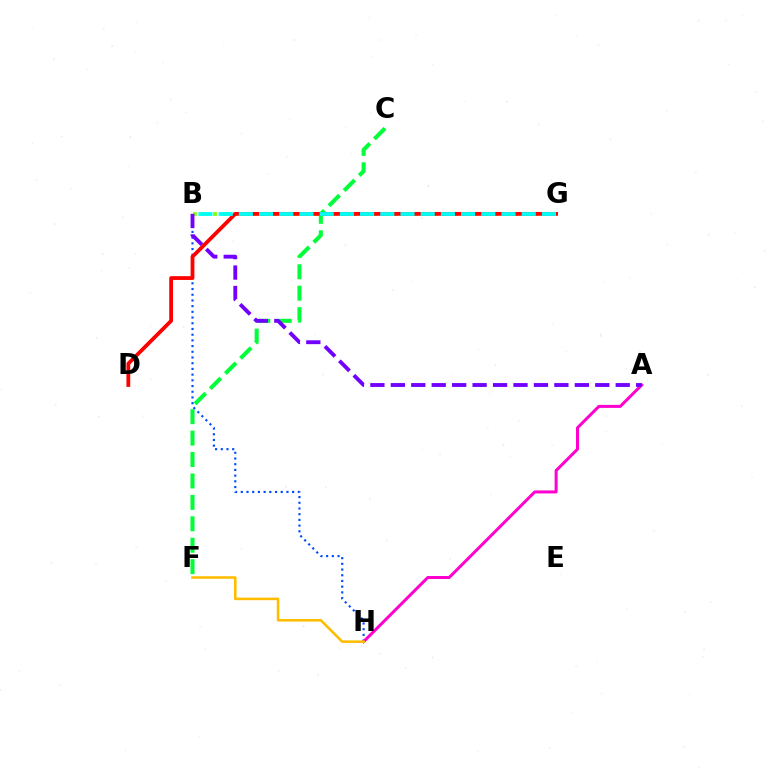{('C', 'F'): [{'color': '#00ff39', 'line_style': 'dashed', 'thickness': 2.91}], ('B', 'G'): [{'color': '#84ff00', 'line_style': 'dotted', 'thickness': 2.73}, {'color': '#00fff6', 'line_style': 'dashed', 'thickness': 2.74}], ('B', 'H'): [{'color': '#004bff', 'line_style': 'dotted', 'thickness': 1.55}], ('A', 'H'): [{'color': '#ff00cf', 'line_style': 'solid', 'thickness': 2.16}], ('A', 'B'): [{'color': '#7200ff', 'line_style': 'dashed', 'thickness': 2.78}], ('D', 'G'): [{'color': '#ff0000', 'line_style': 'solid', 'thickness': 2.72}], ('F', 'H'): [{'color': '#ffbd00', 'line_style': 'solid', 'thickness': 1.85}]}